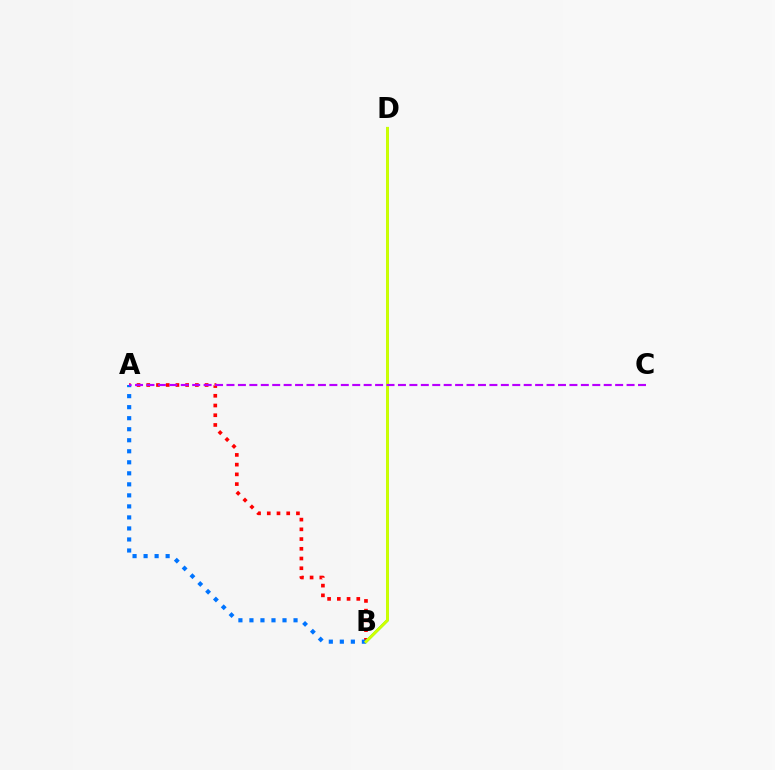{('A', 'B'): [{'color': '#ff0000', 'line_style': 'dotted', 'thickness': 2.64}, {'color': '#0074ff', 'line_style': 'dotted', 'thickness': 3.0}], ('B', 'D'): [{'color': '#00ff5c', 'line_style': 'solid', 'thickness': 1.94}, {'color': '#d1ff00', 'line_style': 'solid', 'thickness': 2.05}], ('A', 'C'): [{'color': '#b900ff', 'line_style': 'dashed', 'thickness': 1.55}]}